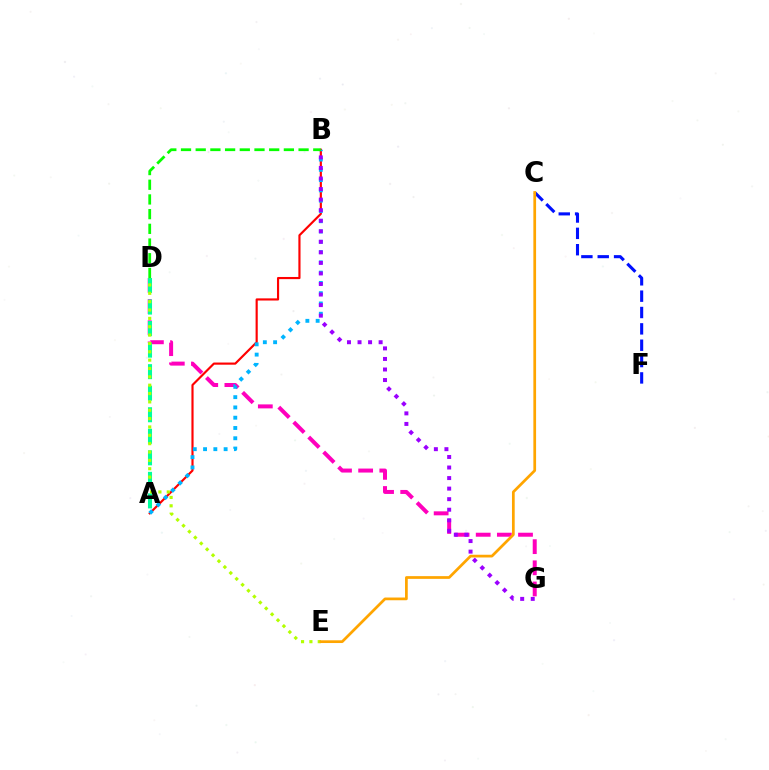{('A', 'B'): [{'color': '#ff0000', 'line_style': 'solid', 'thickness': 1.55}, {'color': '#00b5ff', 'line_style': 'dotted', 'thickness': 2.79}], ('D', 'G'): [{'color': '#ff00bd', 'line_style': 'dashed', 'thickness': 2.87}], ('A', 'D'): [{'color': '#00ff9d', 'line_style': 'dashed', 'thickness': 2.93}], ('D', 'E'): [{'color': '#b3ff00', 'line_style': 'dotted', 'thickness': 2.27}], ('B', 'G'): [{'color': '#9b00ff', 'line_style': 'dotted', 'thickness': 2.87}], ('B', 'D'): [{'color': '#08ff00', 'line_style': 'dashed', 'thickness': 2.0}], ('C', 'F'): [{'color': '#0010ff', 'line_style': 'dashed', 'thickness': 2.22}], ('C', 'E'): [{'color': '#ffa500', 'line_style': 'solid', 'thickness': 1.96}]}